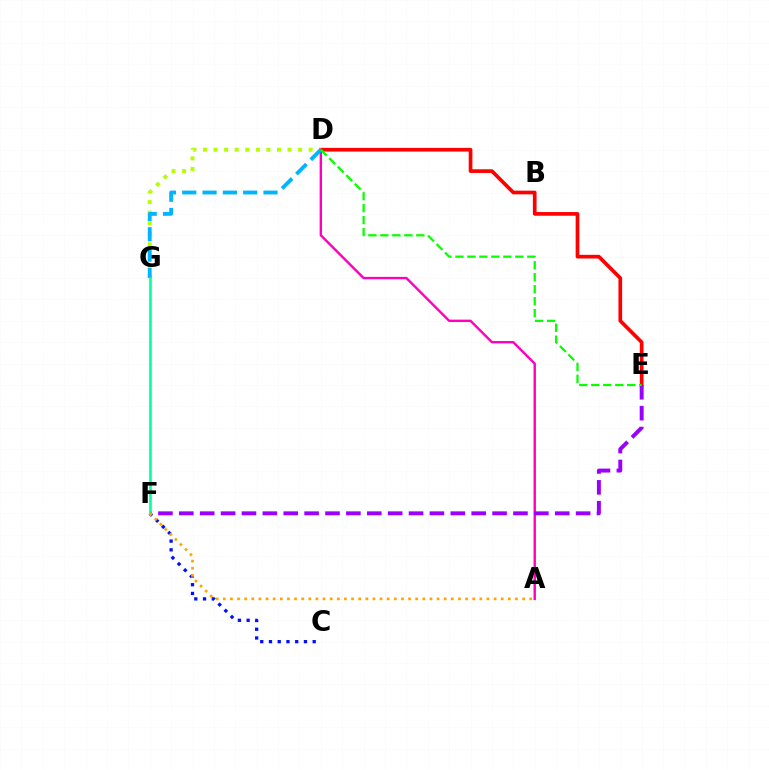{('D', 'E'): [{'color': '#ff0000', 'line_style': 'solid', 'thickness': 2.65}, {'color': '#08ff00', 'line_style': 'dashed', 'thickness': 1.63}], ('D', 'G'): [{'color': '#b3ff00', 'line_style': 'dotted', 'thickness': 2.87}, {'color': '#00b5ff', 'line_style': 'dashed', 'thickness': 2.76}], ('C', 'F'): [{'color': '#0010ff', 'line_style': 'dotted', 'thickness': 2.38}], ('A', 'D'): [{'color': '#ff00bd', 'line_style': 'solid', 'thickness': 1.73}], ('E', 'F'): [{'color': '#9b00ff', 'line_style': 'dashed', 'thickness': 2.84}], ('F', 'G'): [{'color': '#00ff9d', 'line_style': 'solid', 'thickness': 1.85}], ('A', 'F'): [{'color': '#ffa500', 'line_style': 'dotted', 'thickness': 1.94}]}